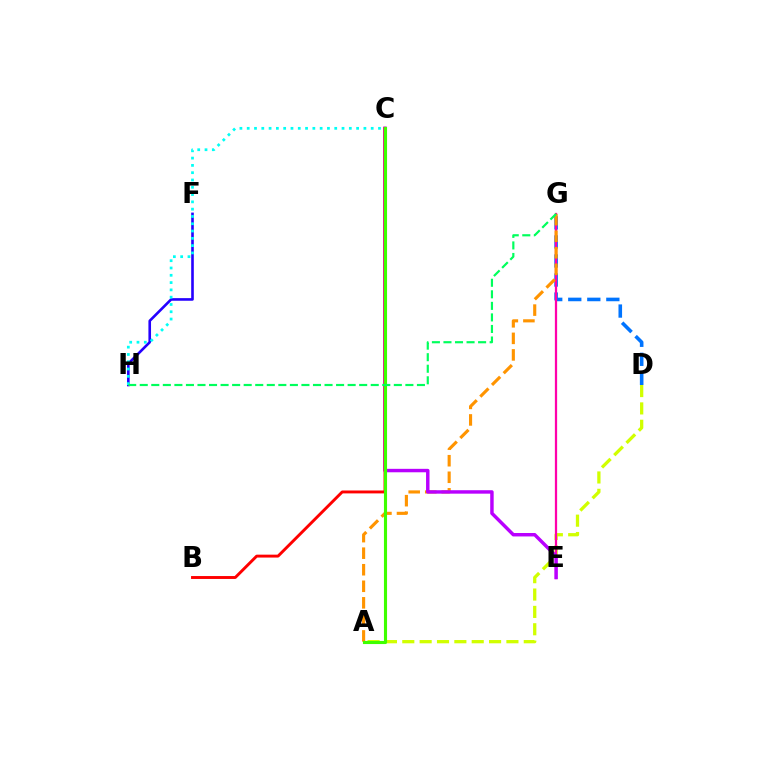{('D', 'G'): [{'color': '#0074ff', 'line_style': 'dashed', 'thickness': 2.59}], ('F', 'H'): [{'color': '#2500ff', 'line_style': 'solid', 'thickness': 1.88}], ('A', 'D'): [{'color': '#d1ff00', 'line_style': 'dashed', 'thickness': 2.36}], ('C', 'H'): [{'color': '#00fff6', 'line_style': 'dotted', 'thickness': 1.98}], ('E', 'G'): [{'color': '#ff00ac', 'line_style': 'solid', 'thickness': 1.63}], ('A', 'G'): [{'color': '#ff9400', 'line_style': 'dashed', 'thickness': 2.25}], ('C', 'E'): [{'color': '#b900ff', 'line_style': 'solid', 'thickness': 2.48}], ('B', 'C'): [{'color': '#ff0000', 'line_style': 'solid', 'thickness': 2.09}], ('A', 'C'): [{'color': '#3dff00', 'line_style': 'solid', 'thickness': 2.24}], ('G', 'H'): [{'color': '#00ff5c', 'line_style': 'dashed', 'thickness': 1.57}]}